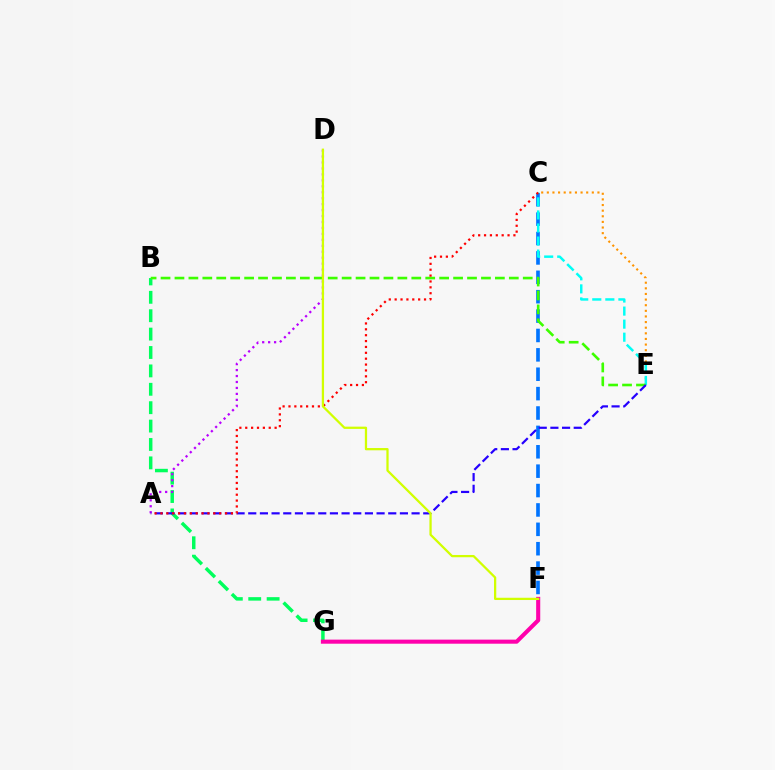{('B', 'G'): [{'color': '#00ff5c', 'line_style': 'dashed', 'thickness': 2.5}], ('C', 'F'): [{'color': '#0074ff', 'line_style': 'dashed', 'thickness': 2.63}], ('C', 'E'): [{'color': '#ff9400', 'line_style': 'dotted', 'thickness': 1.53}, {'color': '#00fff6', 'line_style': 'dashed', 'thickness': 1.77}], ('A', 'D'): [{'color': '#b900ff', 'line_style': 'dotted', 'thickness': 1.62}], ('F', 'G'): [{'color': '#ff00ac', 'line_style': 'solid', 'thickness': 2.93}], ('B', 'E'): [{'color': '#3dff00', 'line_style': 'dashed', 'thickness': 1.89}], ('A', 'E'): [{'color': '#2500ff', 'line_style': 'dashed', 'thickness': 1.58}], ('A', 'C'): [{'color': '#ff0000', 'line_style': 'dotted', 'thickness': 1.6}], ('D', 'F'): [{'color': '#d1ff00', 'line_style': 'solid', 'thickness': 1.63}]}